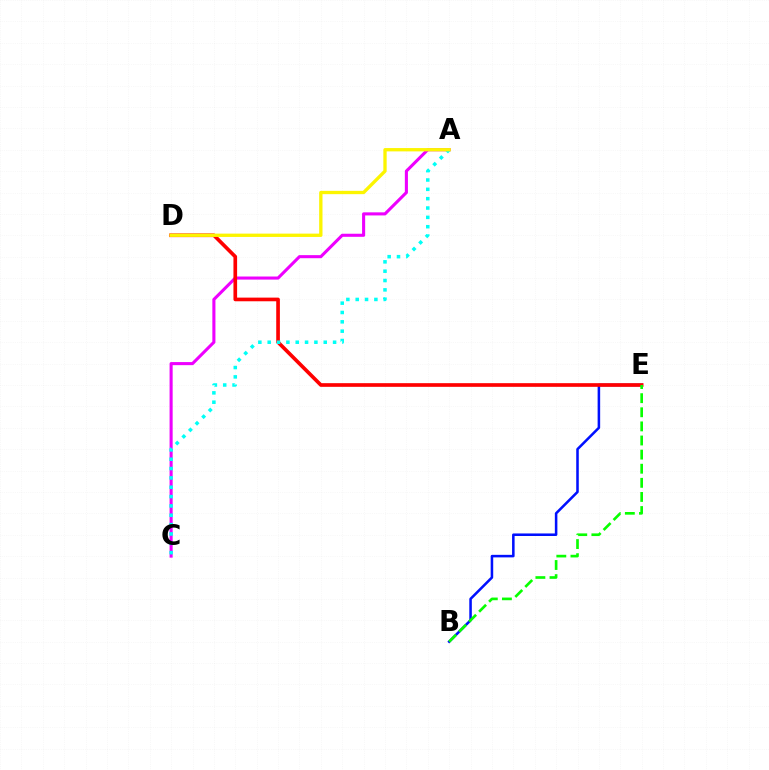{('B', 'E'): [{'color': '#0010ff', 'line_style': 'solid', 'thickness': 1.83}, {'color': '#08ff00', 'line_style': 'dashed', 'thickness': 1.92}], ('A', 'C'): [{'color': '#ee00ff', 'line_style': 'solid', 'thickness': 2.22}, {'color': '#00fff6', 'line_style': 'dotted', 'thickness': 2.54}], ('D', 'E'): [{'color': '#ff0000', 'line_style': 'solid', 'thickness': 2.64}], ('A', 'D'): [{'color': '#fcf500', 'line_style': 'solid', 'thickness': 2.39}]}